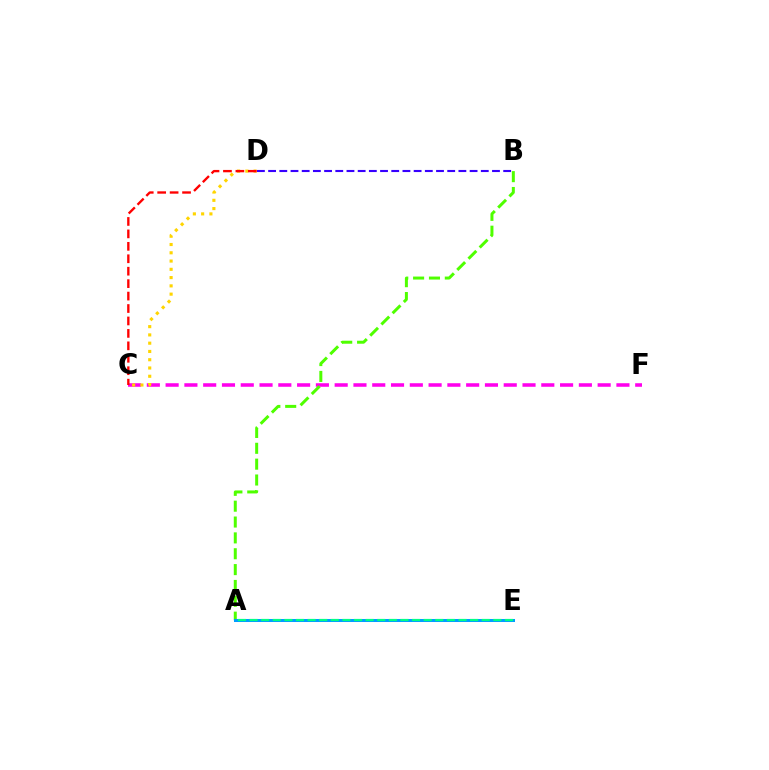{('C', 'F'): [{'color': '#ff00ed', 'line_style': 'dashed', 'thickness': 2.55}], ('A', 'B'): [{'color': '#4fff00', 'line_style': 'dashed', 'thickness': 2.15}], ('A', 'E'): [{'color': '#009eff', 'line_style': 'solid', 'thickness': 2.17}, {'color': '#00ff86', 'line_style': 'dashed', 'thickness': 1.58}], ('C', 'D'): [{'color': '#ffd500', 'line_style': 'dotted', 'thickness': 2.25}, {'color': '#ff0000', 'line_style': 'dashed', 'thickness': 1.69}], ('B', 'D'): [{'color': '#3700ff', 'line_style': 'dashed', 'thickness': 1.52}]}